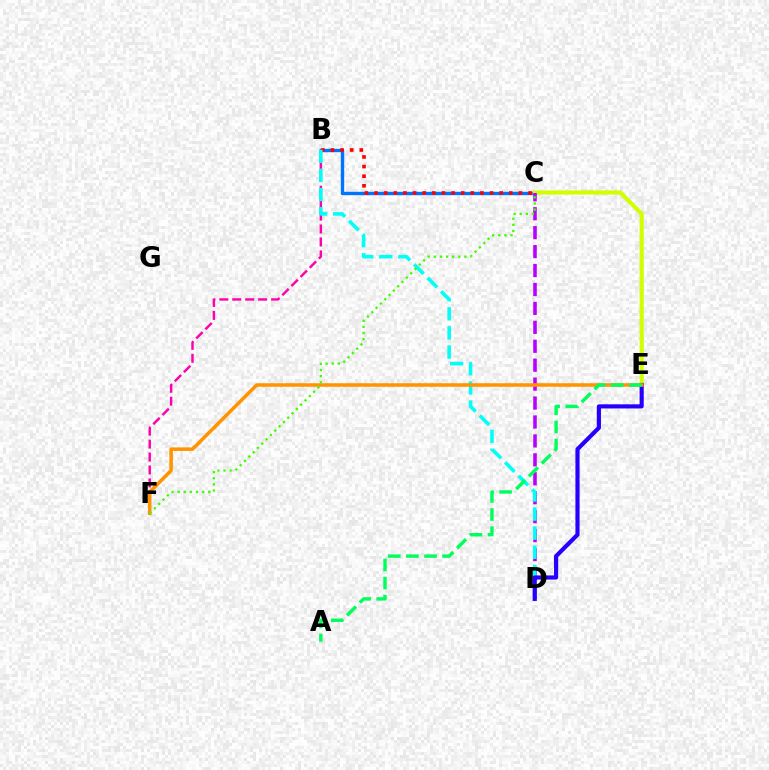{('B', 'C'): [{'color': '#0074ff', 'line_style': 'solid', 'thickness': 2.44}, {'color': '#ff0000', 'line_style': 'dotted', 'thickness': 2.62}], ('C', 'E'): [{'color': '#d1ff00', 'line_style': 'solid', 'thickness': 2.98}], ('C', 'D'): [{'color': '#b900ff', 'line_style': 'dashed', 'thickness': 2.57}], ('B', 'F'): [{'color': '#ff00ac', 'line_style': 'dashed', 'thickness': 1.76}], ('B', 'D'): [{'color': '#00fff6', 'line_style': 'dashed', 'thickness': 2.59}], ('D', 'E'): [{'color': '#2500ff', 'line_style': 'solid', 'thickness': 2.99}], ('E', 'F'): [{'color': '#ff9400', 'line_style': 'solid', 'thickness': 2.54}], ('A', 'E'): [{'color': '#00ff5c', 'line_style': 'dashed', 'thickness': 2.46}], ('C', 'F'): [{'color': '#3dff00', 'line_style': 'dotted', 'thickness': 1.66}]}